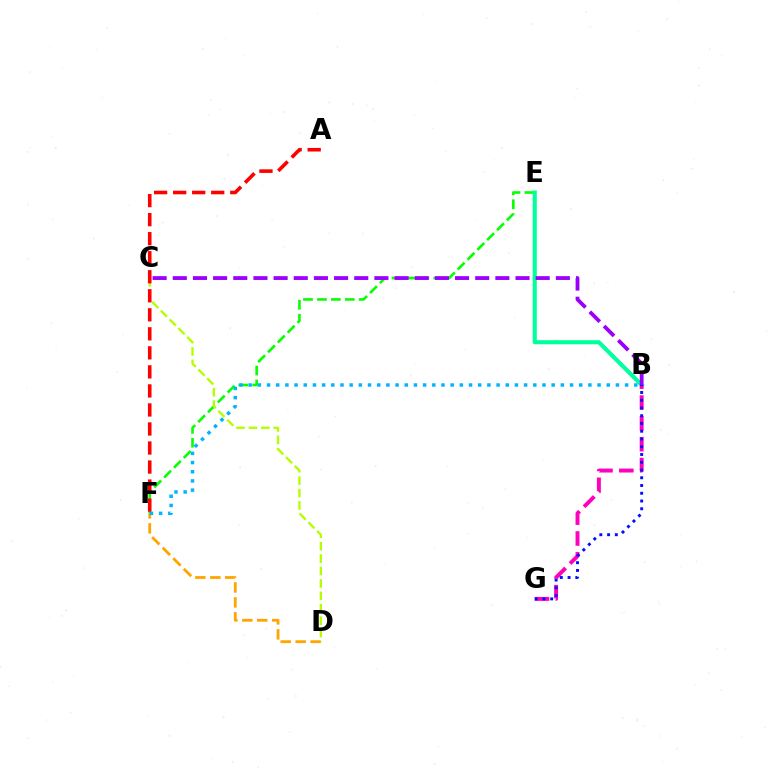{('E', 'F'): [{'color': '#08ff00', 'line_style': 'dashed', 'thickness': 1.89}], ('D', 'F'): [{'color': '#ffa500', 'line_style': 'dashed', 'thickness': 2.03}], ('B', 'E'): [{'color': '#00ff9d', 'line_style': 'solid', 'thickness': 2.95}], ('C', 'D'): [{'color': '#b3ff00', 'line_style': 'dashed', 'thickness': 1.69}], ('A', 'F'): [{'color': '#ff0000', 'line_style': 'dashed', 'thickness': 2.59}], ('B', 'C'): [{'color': '#9b00ff', 'line_style': 'dashed', 'thickness': 2.74}], ('B', 'G'): [{'color': '#ff00bd', 'line_style': 'dashed', 'thickness': 2.83}, {'color': '#0010ff', 'line_style': 'dotted', 'thickness': 2.11}], ('B', 'F'): [{'color': '#00b5ff', 'line_style': 'dotted', 'thickness': 2.49}]}